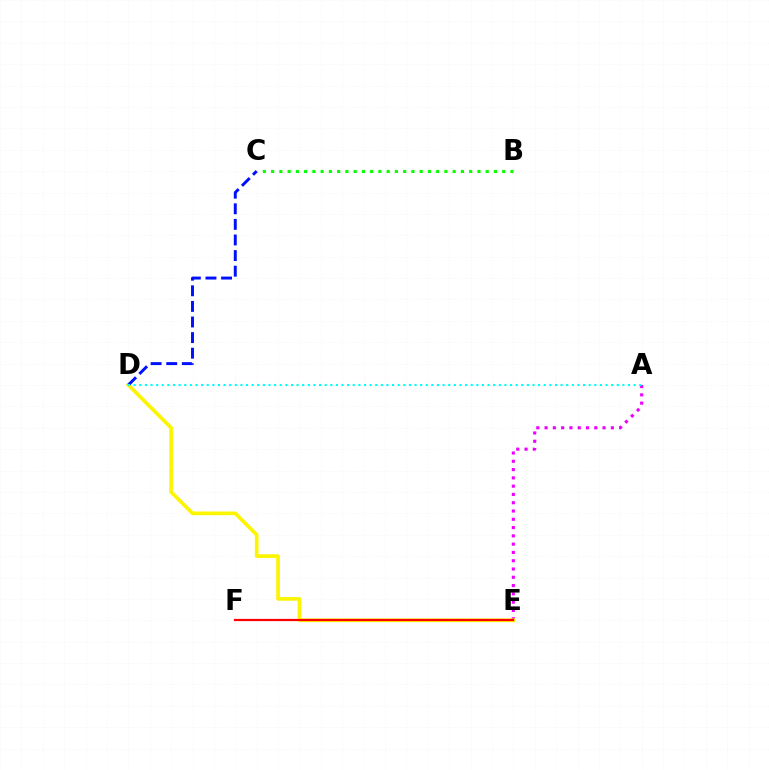{('A', 'E'): [{'color': '#ee00ff', 'line_style': 'dotted', 'thickness': 2.25}], ('D', 'E'): [{'color': '#fcf500', 'line_style': 'solid', 'thickness': 2.64}], ('C', 'D'): [{'color': '#0010ff', 'line_style': 'dashed', 'thickness': 2.12}], ('E', 'F'): [{'color': '#ff0000', 'line_style': 'solid', 'thickness': 1.6}], ('B', 'C'): [{'color': '#08ff00', 'line_style': 'dotted', 'thickness': 2.24}], ('A', 'D'): [{'color': '#00fff6', 'line_style': 'dotted', 'thickness': 1.53}]}